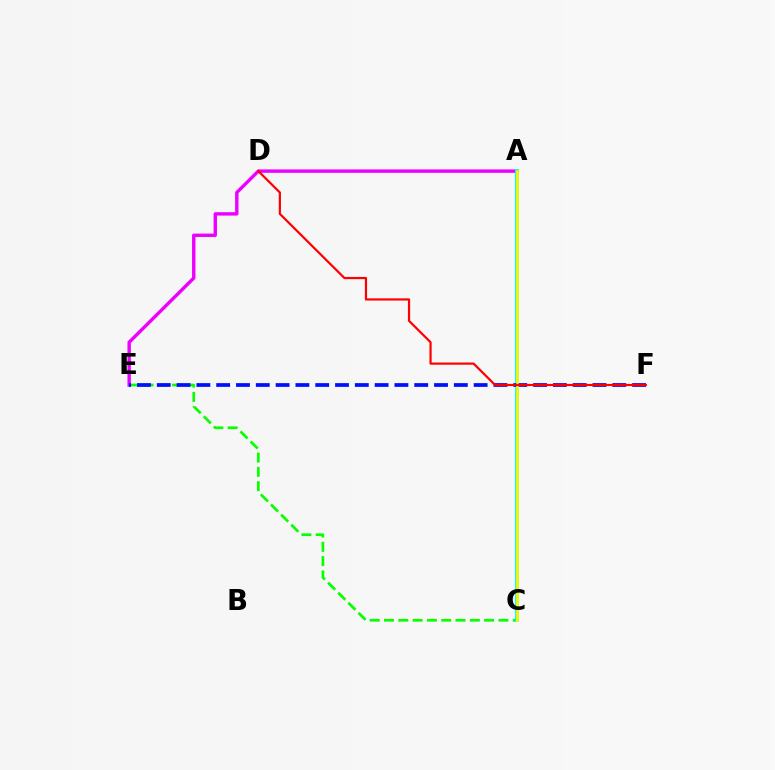{('C', 'E'): [{'color': '#08ff00', 'line_style': 'dashed', 'thickness': 1.94}], ('A', 'E'): [{'color': '#ee00ff', 'line_style': 'solid', 'thickness': 2.45}], ('A', 'C'): [{'color': '#00fff6', 'line_style': 'solid', 'thickness': 2.79}, {'color': '#fcf500', 'line_style': 'solid', 'thickness': 1.92}], ('E', 'F'): [{'color': '#0010ff', 'line_style': 'dashed', 'thickness': 2.69}], ('D', 'F'): [{'color': '#ff0000', 'line_style': 'solid', 'thickness': 1.59}]}